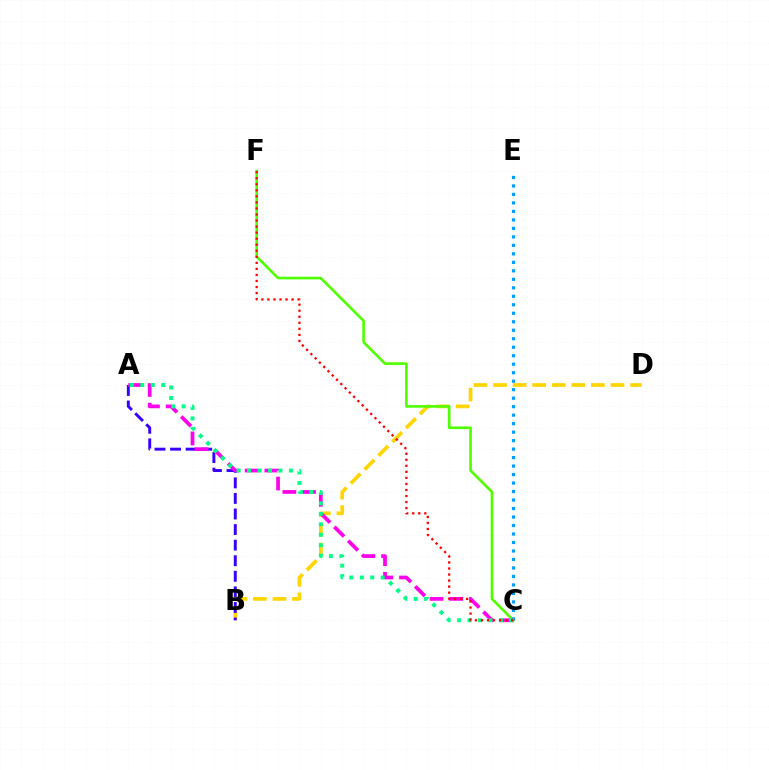{('B', 'D'): [{'color': '#ffd500', 'line_style': 'dashed', 'thickness': 2.66}], ('C', 'F'): [{'color': '#4fff00', 'line_style': 'solid', 'thickness': 1.9}, {'color': '#ff0000', 'line_style': 'dotted', 'thickness': 1.64}], ('C', 'E'): [{'color': '#009eff', 'line_style': 'dotted', 'thickness': 2.31}], ('A', 'B'): [{'color': '#3700ff', 'line_style': 'dashed', 'thickness': 2.12}], ('A', 'C'): [{'color': '#ff00ed', 'line_style': 'dashed', 'thickness': 2.67}, {'color': '#00ff86', 'line_style': 'dotted', 'thickness': 2.84}]}